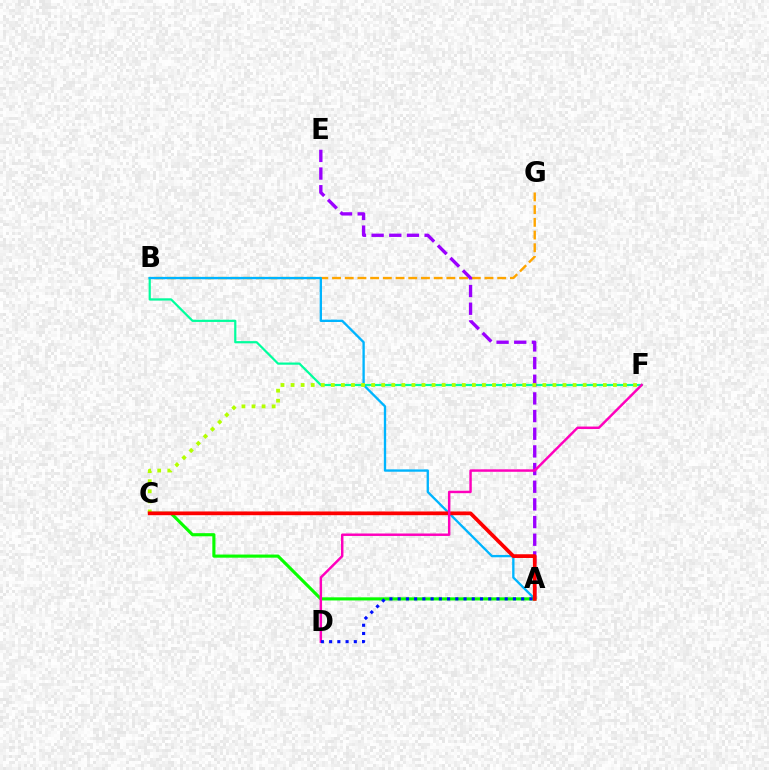{('B', 'F'): [{'color': '#00ff9d', 'line_style': 'solid', 'thickness': 1.59}], ('B', 'G'): [{'color': '#ffa500', 'line_style': 'dashed', 'thickness': 1.73}], ('A', 'B'): [{'color': '#00b5ff', 'line_style': 'solid', 'thickness': 1.68}], ('A', 'E'): [{'color': '#9b00ff', 'line_style': 'dashed', 'thickness': 2.4}], ('A', 'C'): [{'color': '#08ff00', 'line_style': 'solid', 'thickness': 2.25}, {'color': '#ff0000', 'line_style': 'solid', 'thickness': 2.69}], ('C', 'F'): [{'color': '#b3ff00', 'line_style': 'dotted', 'thickness': 2.74}], ('D', 'F'): [{'color': '#ff00bd', 'line_style': 'solid', 'thickness': 1.77}], ('A', 'D'): [{'color': '#0010ff', 'line_style': 'dotted', 'thickness': 2.24}]}